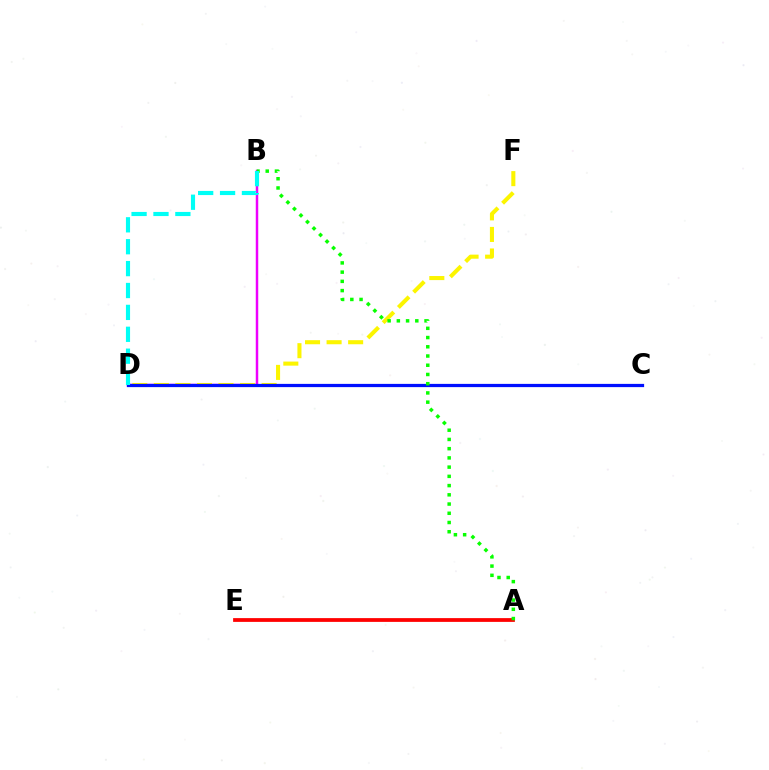{('B', 'D'): [{'color': '#ee00ff', 'line_style': 'solid', 'thickness': 1.78}, {'color': '#00fff6', 'line_style': 'dashed', 'thickness': 2.97}], ('D', 'F'): [{'color': '#fcf500', 'line_style': 'dashed', 'thickness': 2.93}], ('A', 'E'): [{'color': '#ff0000', 'line_style': 'solid', 'thickness': 2.71}], ('C', 'D'): [{'color': '#0010ff', 'line_style': 'solid', 'thickness': 2.33}], ('A', 'B'): [{'color': '#08ff00', 'line_style': 'dotted', 'thickness': 2.51}]}